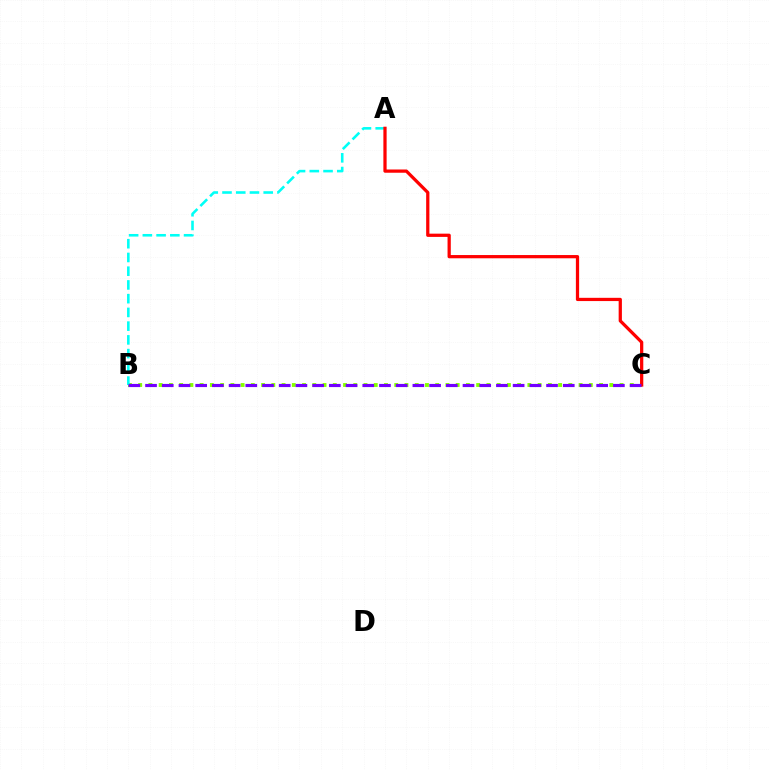{('B', 'C'): [{'color': '#84ff00', 'line_style': 'dotted', 'thickness': 2.78}, {'color': '#7200ff', 'line_style': 'dashed', 'thickness': 2.27}], ('A', 'B'): [{'color': '#00fff6', 'line_style': 'dashed', 'thickness': 1.87}], ('A', 'C'): [{'color': '#ff0000', 'line_style': 'solid', 'thickness': 2.34}]}